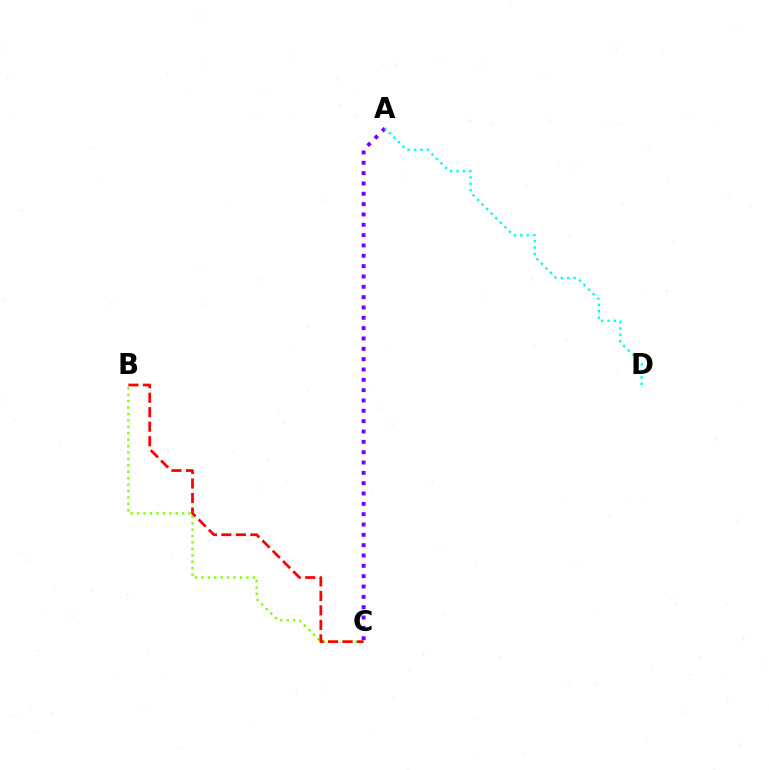{('A', 'C'): [{'color': '#7200ff', 'line_style': 'dotted', 'thickness': 2.81}], ('A', 'D'): [{'color': '#00fff6', 'line_style': 'dotted', 'thickness': 1.75}], ('B', 'C'): [{'color': '#84ff00', 'line_style': 'dotted', 'thickness': 1.74}, {'color': '#ff0000', 'line_style': 'dashed', 'thickness': 1.97}]}